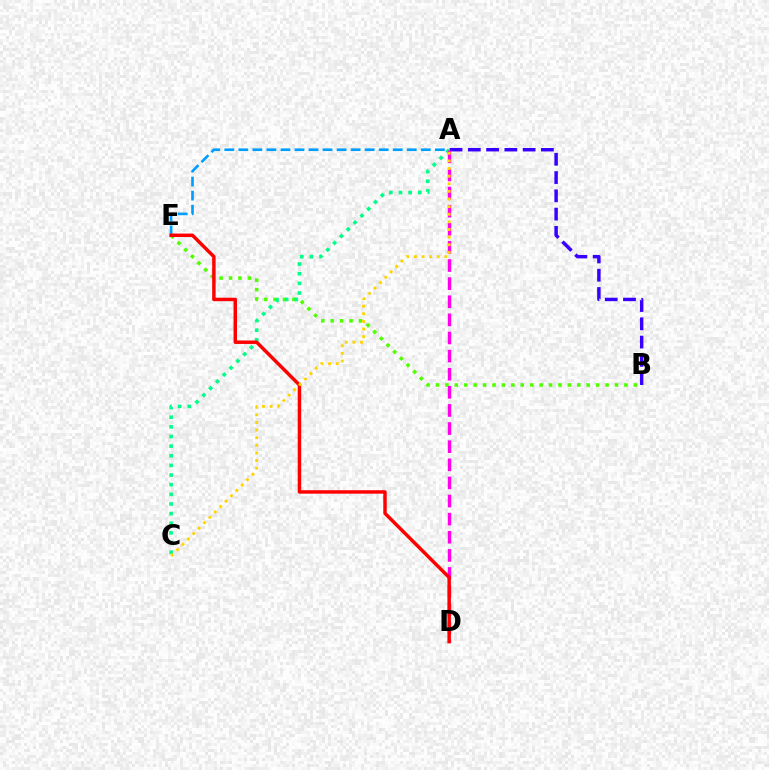{('A', 'B'): [{'color': '#3700ff', 'line_style': 'dashed', 'thickness': 2.48}], ('B', 'E'): [{'color': '#4fff00', 'line_style': 'dotted', 'thickness': 2.56}], ('A', 'C'): [{'color': '#00ff86', 'line_style': 'dotted', 'thickness': 2.62}, {'color': '#ffd500', 'line_style': 'dotted', 'thickness': 2.07}], ('A', 'E'): [{'color': '#009eff', 'line_style': 'dashed', 'thickness': 1.91}], ('A', 'D'): [{'color': '#ff00ed', 'line_style': 'dashed', 'thickness': 2.46}], ('D', 'E'): [{'color': '#ff0000', 'line_style': 'solid', 'thickness': 2.49}]}